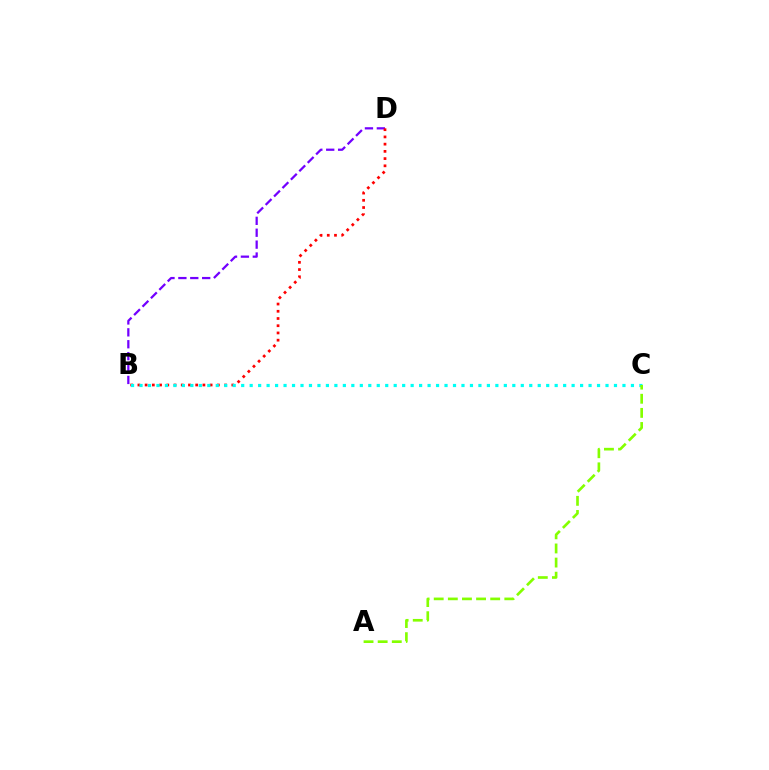{('B', 'D'): [{'color': '#7200ff', 'line_style': 'dashed', 'thickness': 1.62}, {'color': '#ff0000', 'line_style': 'dotted', 'thickness': 1.96}], ('B', 'C'): [{'color': '#00fff6', 'line_style': 'dotted', 'thickness': 2.3}], ('A', 'C'): [{'color': '#84ff00', 'line_style': 'dashed', 'thickness': 1.92}]}